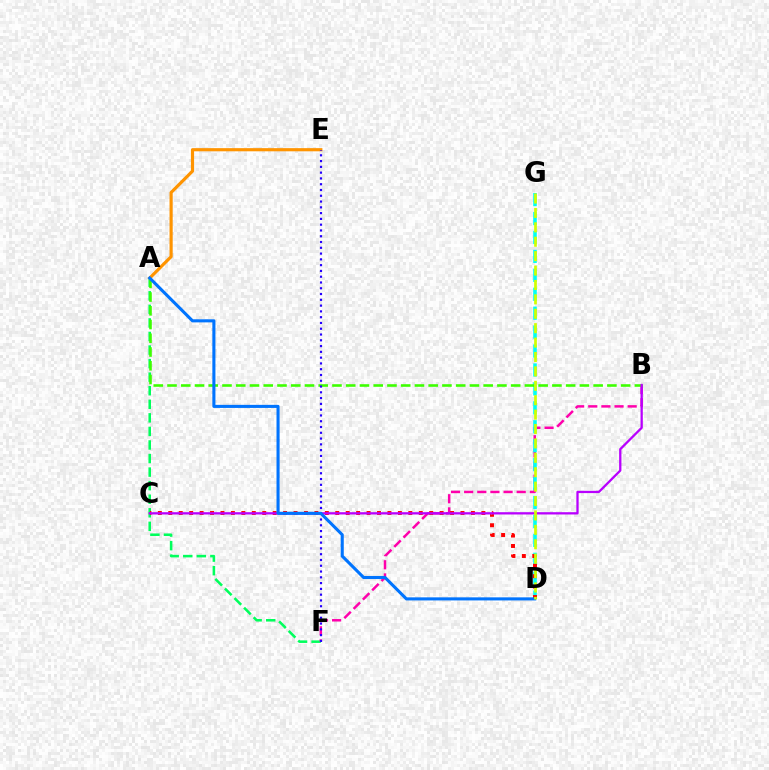{('A', 'F'): [{'color': '#00ff5c', 'line_style': 'dashed', 'thickness': 1.84}], ('A', 'E'): [{'color': '#ff9400', 'line_style': 'solid', 'thickness': 2.27}], ('B', 'F'): [{'color': '#ff00ac', 'line_style': 'dashed', 'thickness': 1.79}], ('D', 'G'): [{'color': '#00fff6', 'line_style': 'dashed', 'thickness': 2.57}, {'color': '#d1ff00', 'line_style': 'dashed', 'thickness': 1.96}], ('A', 'B'): [{'color': '#3dff00', 'line_style': 'dashed', 'thickness': 1.87}], ('C', 'D'): [{'color': '#ff0000', 'line_style': 'dotted', 'thickness': 2.84}], ('B', 'C'): [{'color': '#b900ff', 'line_style': 'solid', 'thickness': 1.65}], ('E', 'F'): [{'color': '#2500ff', 'line_style': 'dotted', 'thickness': 1.57}], ('A', 'D'): [{'color': '#0074ff', 'line_style': 'solid', 'thickness': 2.22}]}